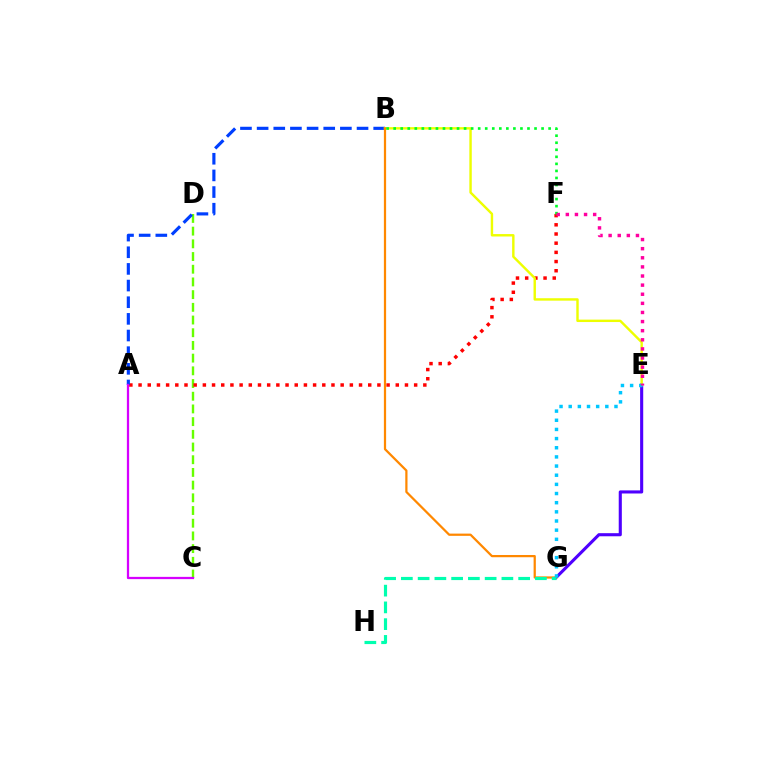{('C', 'D'): [{'color': '#66ff00', 'line_style': 'dashed', 'thickness': 1.73}], ('A', 'F'): [{'color': '#ff0000', 'line_style': 'dotted', 'thickness': 2.5}], ('A', 'B'): [{'color': '#003fff', 'line_style': 'dashed', 'thickness': 2.26}], ('E', 'G'): [{'color': '#4f00ff', 'line_style': 'solid', 'thickness': 2.23}, {'color': '#00c7ff', 'line_style': 'dotted', 'thickness': 2.49}], ('B', 'E'): [{'color': '#eeff00', 'line_style': 'solid', 'thickness': 1.74}], ('B', 'G'): [{'color': '#ff8800', 'line_style': 'solid', 'thickness': 1.61}], ('A', 'C'): [{'color': '#d600ff', 'line_style': 'solid', 'thickness': 1.63}], ('G', 'H'): [{'color': '#00ffaf', 'line_style': 'dashed', 'thickness': 2.28}], ('B', 'F'): [{'color': '#00ff27', 'line_style': 'dotted', 'thickness': 1.91}], ('E', 'F'): [{'color': '#ff00a0', 'line_style': 'dotted', 'thickness': 2.48}]}